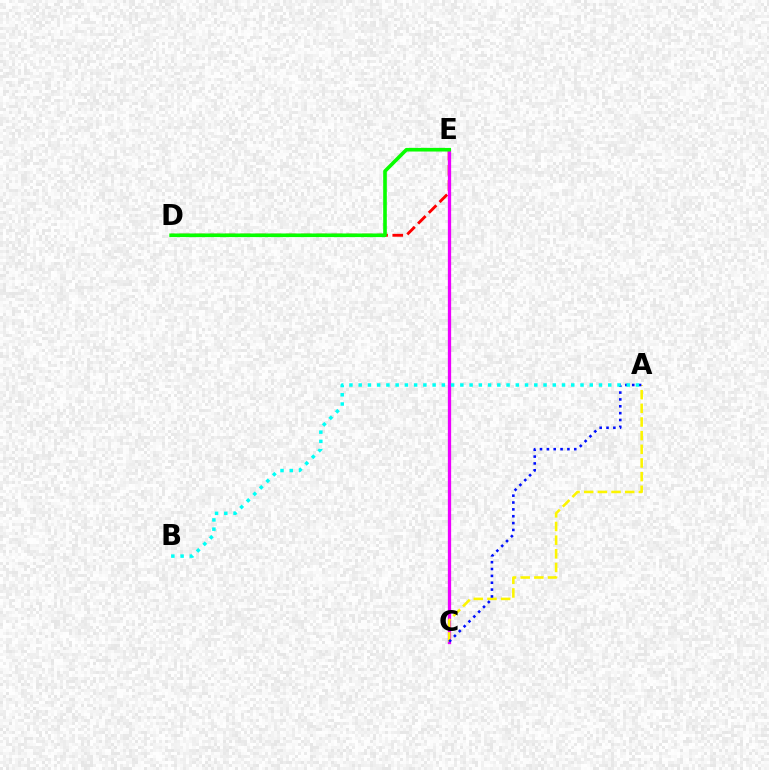{('D', 'E'): [{'color': '#ff0000', 'line_style': 'dashed', 'thickness': 2.07}, {'color': '#08ff00', 'line_style': 'solid', 'thickness': 2.6}], ('C', 'E'): [{'color': '#ee00ff', 'line_style': 'solid', 'thickness': 2.36}], ('A', 'C'): [{'color': '#fcf500', 'line_style': 'dashed', 'thickness': 1.86}, {'color': '#0010ff', 'line_style': 'dotted', 'thickness': 1.86}], ('A', 'B'): [{'color': '#00fff6', 'line_style': 'dotted', 'thickness': 2.51}]}